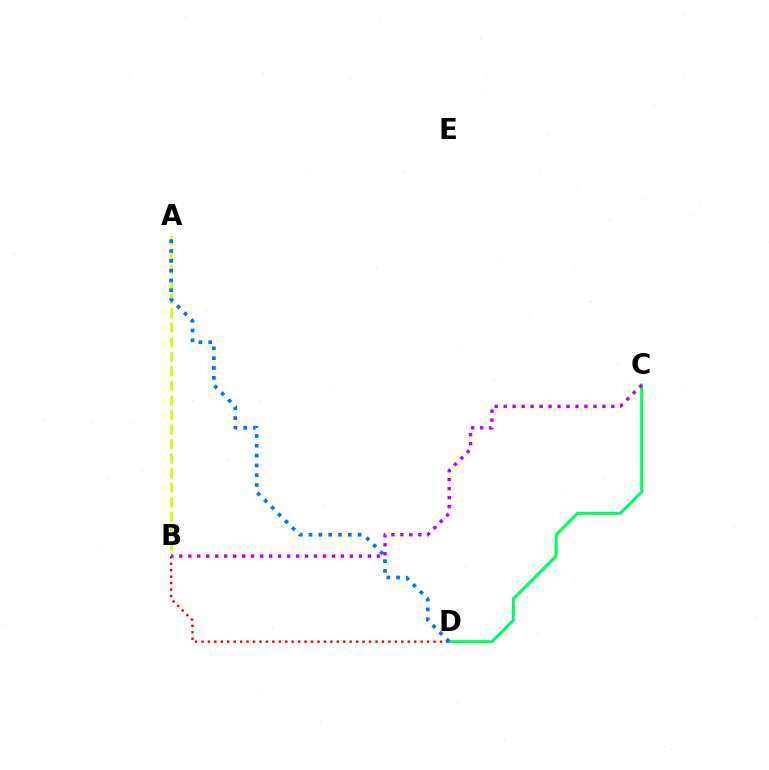{('A', 'B'): [{'color': '#d1ff00', 'line_style': 'dashed', 'thickness': 1.97}], ('C', 'D'): [{'color': '#00ff5c', 'line_style': 'solid', 'thickness': 2.19}], ('B', 'D'): [{'color': '#ff0000', 'line_style': 'dotted', 'thickness': 1.75}], ('A', 'D'): [{'color': '#0074ff', 'line_style': 'dotted', 'thickness': 2.67}], ('B', 'C'): [{'color': '#b900ff', 'line_style': 'dotted', 'thickness': 2.44}]}